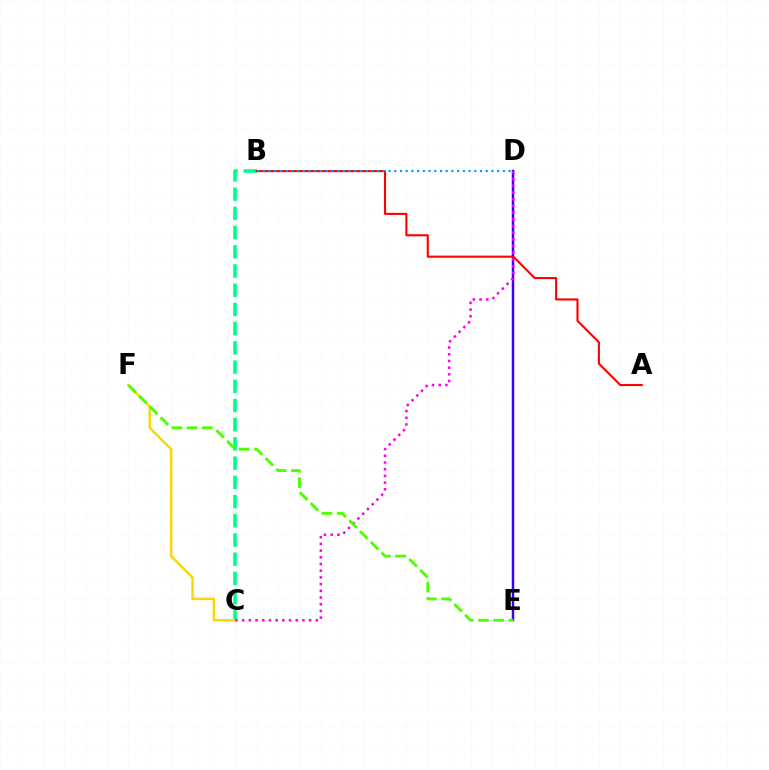{('B', 'C'): [{'color': '#00ff86', 'line_style': 'dashed', 'thickness': 2.61}], ('D', 'E'): [{'color': '#3700ff', 'line_style': 'solid', 'thickness': 1.78}], ('C', 'F'): [{'color': '#ffd500', 'line_style': 'solid', 'thickness': 1.74}], ('A', 'B'): [{'color': '#ff0000', 'line_style': 'solid', 'thickness': 1.52}], ('B', 'D'): [{'color': '#009eff', 'line_style': 'dotted', 'thickness': 1.55}], ('C', 'D'): [{'color': '#ff00ed', 'line_style': 'dotted', 'thickness': 1.82}], ('E', 'F'): [{'color': '#4fff00', 'line_style': 'dashed', 'thickness': 2.07}]}